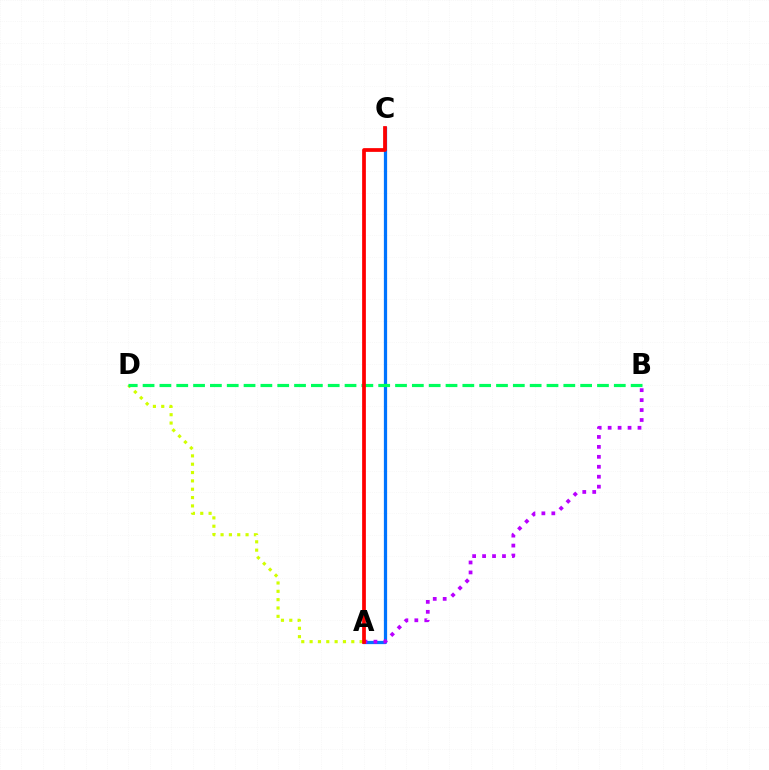{('A', 'C'): [{'color': '#0074ff', 'line_style': 'solid', 'thickness': 2.33}, {'color': '#ff0000', 'line_style': 'solid', 'thickness': 2.69}], ('A', 'B'): [{'color': '#b900ff', 'line_style': 'dotted', 'thickness': 2.7}], ('A', 'D'): [{'color': '#d1ff00', 'line_style': 'dotted', 'thickness': 2.27}], ('B', 'D'): [{'color': '#00ff5c', 'line_style': 'dashed', 'thickness': 2.29}]}